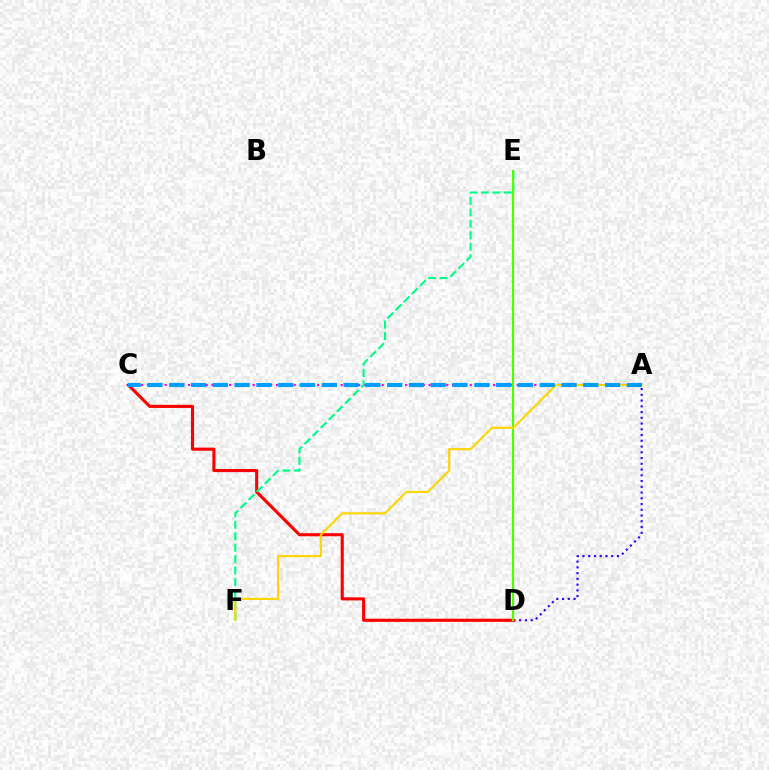{('A', 'C'): [{'color': '#ff00ed', 'line_style': 'dotted', 'thickness': 1.59}, {'color': '#009eff', 'line_style': 'dashed', 'thickness': 2.96}], ('A', 'D'): [{'color': '#3700ff', 'line_style': 'dotted', 'thickness': 1.56}], ('C', 'D'): [{'color': '#ff0000', 'line_style': 'solid', 'thickness': 2.23}], ('E', 'F'): [{'color': '#00ff86', 'line_style': 'dashed', 'thickness': 1.55}], ('D', 'E'): [{'color': '#4fff00', 'line_style': 'solid', 'thickness': 1.58}], ('A', 'F'): [{'color': '#ffd500', 'line_style': 'solid', 'thickness': 1.54}]}